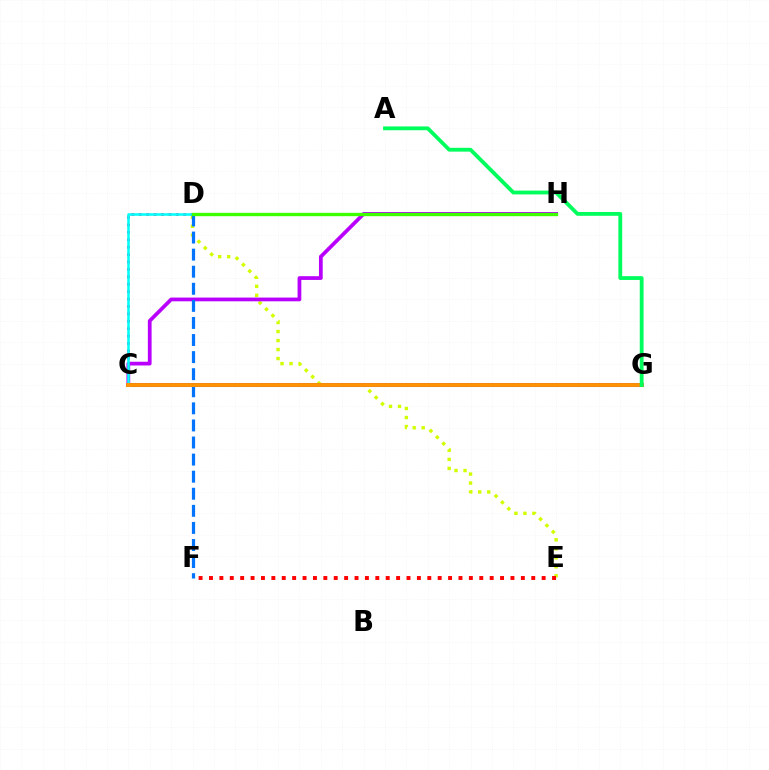{('D', 'E'): [{'color': '#d1ff00', 'line_style': 'dotted', 'thickness': 2.45}], ('C', 'G'): [{'color': '#2500ff', 'line_style': 'solid', 'thickness': 2.89}, {'color': '#ff9400', 'line_style': 'solid', 'thickness': 2.79}], ('C', 'D'): [{'color': '#ff00ac', 'line_style': 'dotted', 'thickness': 2.01}, {'color': '#00fff6', 'line_style': 'solid', 'thickness': 1.86}], ('C', 'H'): [{'color': '#b900ff', 'line_style': 'solid', 'thickness': 2.69}], ('D', 'F'): [{'color': '#0074ff', 'line_style': 'dashed', 'thickness': 2.32}], ('D', 'H'): [{'color': '#3dff00', 'line_style': 'solid', 'thickness': 2.41}], ('E', 'F'): [{'color': '#ff0000', 'line_style': 'dotted', 'thickness': 2.82}], ('A', 'G'): [{'color': '#00ff5c', 'line_style': 'solid', 'thickness': 2.75}]}